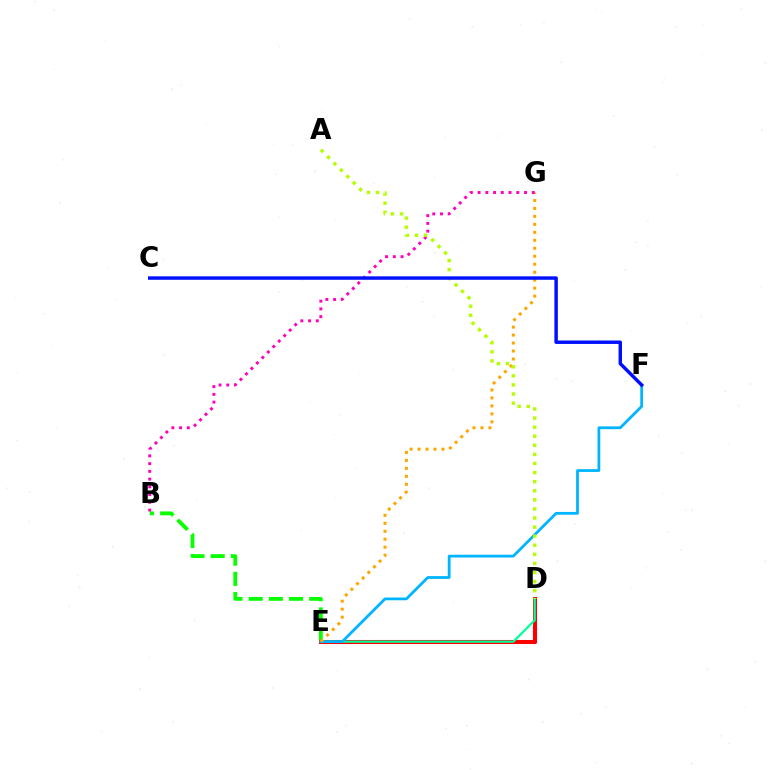{('B', 'E'): [{'color': '#08ff00', 'line_style': 'dashed', 'thickness': 2.74}], ('D', 'E'): [{'color': '#9b00ff', 'line_style': 'solid', 'thickness': 1.86}, {'color': '#ff0000', 'line_style': 'solid', 'thickness': 2.92}, {'color': '#00ff9d', 'line_style': 'solid', 'thickness': 1.6}], ('E', 'F'): [{'color': '#00b5ff', 'line_style': 'solid', 'thickness': 2.0}], ('E', 'G'): [{'color': '#ffa500', 'line_style': 'dotted', 'thickness': 2.17}], ('B', 'G'): [{'color': '#ff00bd', 'line_style': 'dotted', 'thickness': 2.1}], ('A', 'D'): [{'color': '#b3ff00', 'line_style': 'dotted', 'thickness': 2.47}], ('C', 'F'): [{'color': '#0010ff', 'line_style': 'solid', 'thickness': 2.48}]}